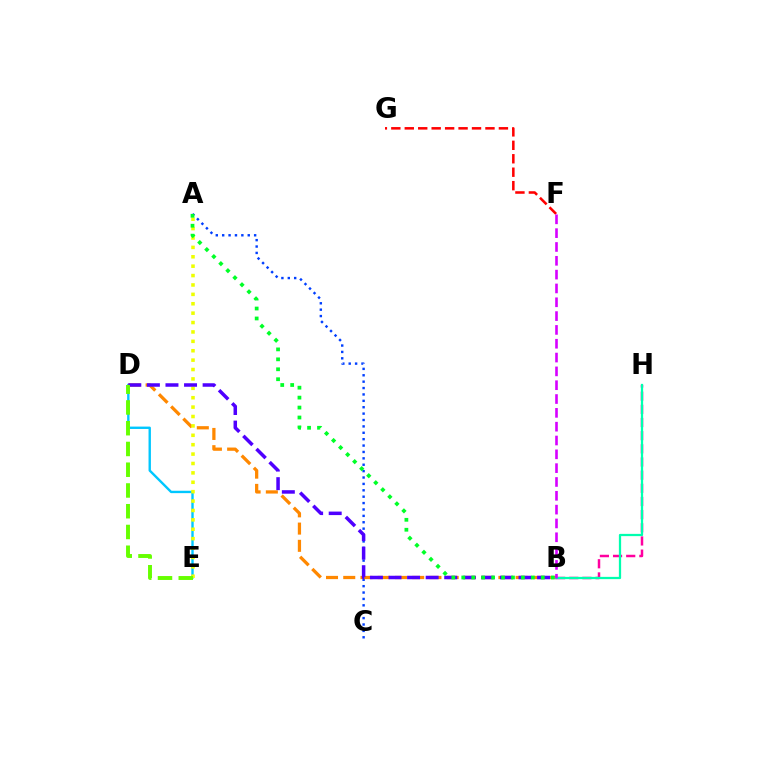{('D', 'E'): [{'color': '#00c7ff', 'line_style': 'solid', 'thickness': 1.72}, {'color': '#66ff00', 'line_style': 'dashed', 'thickness': 2.82}], ('A', 'C'): [{'color': '#003fff', 'line_style': 'dotted', 'thickness': 1.74}], ('B', 'D'): [{'color': '#ff8800', 'line_style': 'dashed', 'thickness': 2.34}, {'color': '#4f00ff', 'line_style': 'dashed', 'thickness': 2.52}], ('A', 'E'): [{'color': '#eeff00', 'line_style': 'dotted', 'thickness': 2.55}], ('B', 'H'): [{'color': '#ff00a0', 'line_style': 'dashed', 'thickness': 1.79}, {'color': '#00ffaf', 'line_style': 'solid', 'thickness': 1.63}], ('F', 'G'): [{'color': '#ff0000', 'line_style': 'dashed', 'thickness': 1.83}], ('A', 'B'): [{'color': '#00ff27', 'line_style': 'dotted', 'thickness': 2.7}], ('B', 'F'): [{'color': '#d600ff', 'line_style': 'dashed', 'thickness': 1.88}]}